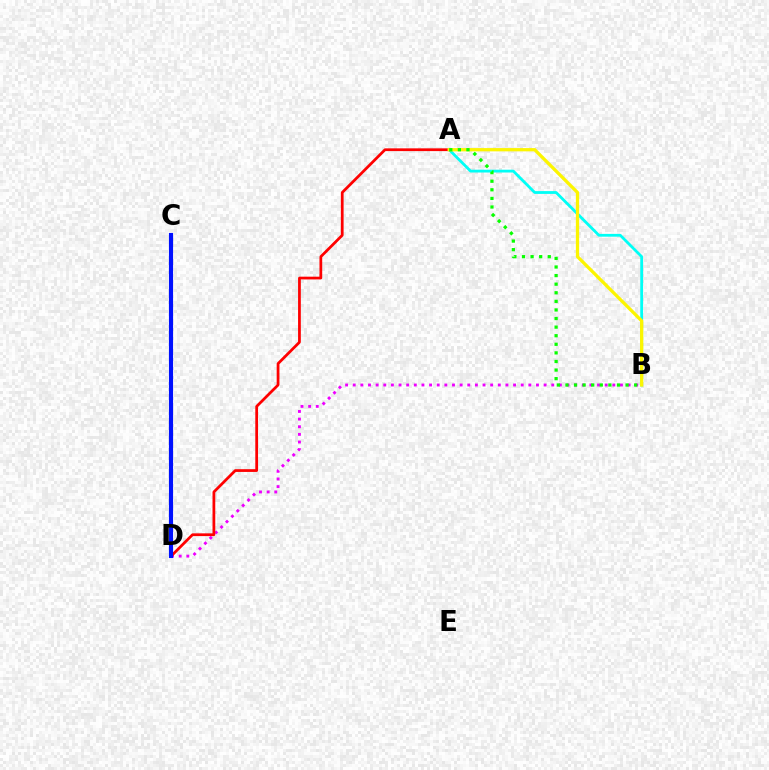{('B', 'D'): [{'color': '#ee00ff', 'line_style': 'dotted', 'thickness': 2.07}], ('A', 'B'): [{'color': '#00fff6', 'line_style': 'solid', 'thickness': 2.01}, {'color': '#fcf500', 'line_style': 'solid', 'thickness': 2.36}, {'color': '#08ff00', 'line_style': 'dotted', 'thickness': 2.33}], ('A', 'D'): [{'color': '#ff0000', 'line_style': 'solid', 'thickness': 1.98}], ('C', 'D'): [{'color': '#0010ff', 'line_style': 'solid', 'thickness': 2.97}]}